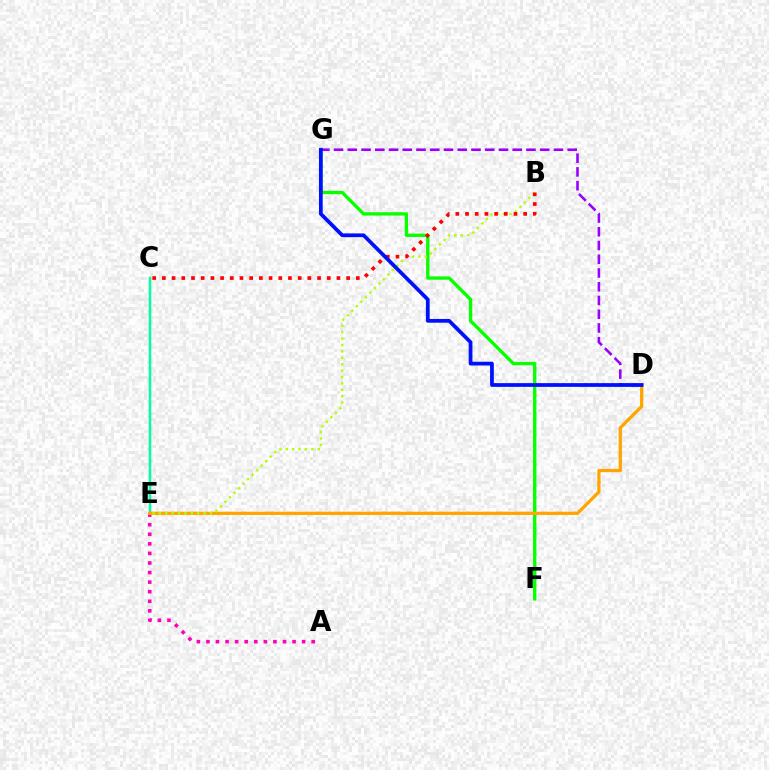{('C', 'E'): [{'color': '#00b5ff', 'line_style': 'dashed', 'thickness': 1.57}, {'color': '#00ff9d', 'line_style': 'solid', 'thickness': 1.71}], ('A', 'E'): [{'color': '#ff00bd', 'line_style': 'dotted', 'thickness': 2.6}], ('F', 'G'): [{'color': '#08ff00', 'line_style': 'solid', 'thickness': 2.41}], ('D', 'G'): [{'color': '#9b00ff', 'line_style': 'dashed', 'thickness': 1.87}, {'color': '#0010ff', 'line_style': 'solid', 'thickness': 2.7}], ('D', 'E'): [{'color': '#ffa500', 'line_style': 'solid', 'thickness': 2.34}], ('B', 'E'): [{'color': '#b3ff00', 'line_style': 'dotted', 'thickness': 1.74}], ('B', 'C'): [{'color': '#ff0000', 'line_style': 'dotted', 'thickness': 2.63}]}